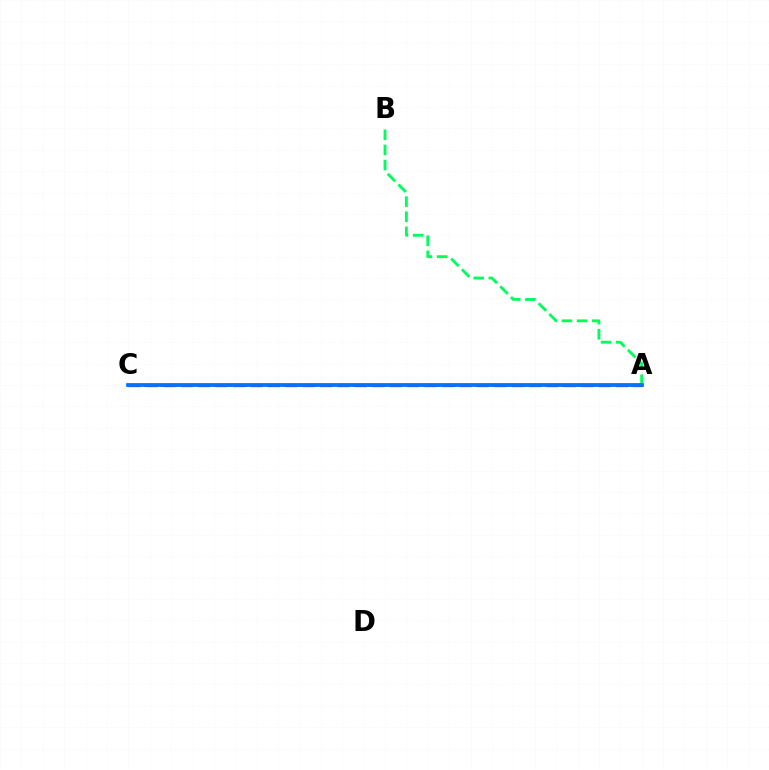{('A', 'C'): [{'color': '#d1ff00', 'line_style': 'solid', 'thickness': 1.99}, {'color': '#b900ff', 'line_style': 'dotted', 'thickness': 2.1}, {'color': '#ff0000', 'line_style': 'dashed', 'thickness': 2.36}, {'color': '#0074ff', 'line_style': 'solid', 'thickness': 2.71}], ('A', 'B'): [{'color': '#00ff5c', 'line_style': 'dashed', 'thickness': 2.06}]}